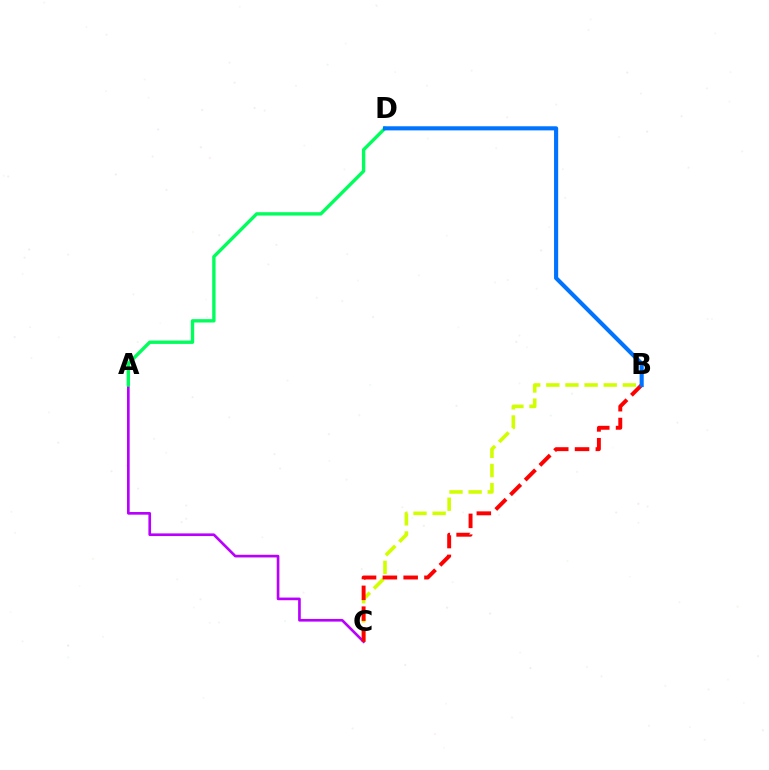{('B', 'C'): [{'color': '#d1ff00', 'line_style': 'dashed', 'thickness': 2.6}, {'color': '#ff0000', 'line_style': 'dashed', 'thickness': 2.83}], ('A', 'C'): [{'color': '#b900ff', 'line_style': 'solid', 'thickness': 1.92}], ('A', 'D'): [{'color': '#00ff5c', 'line_style': 'solid', 'thickness': 2.42}], ('B', 'D'): [{'color': '#0074ff', 'line_style': 'solid', 'thickness': 2.96}]}